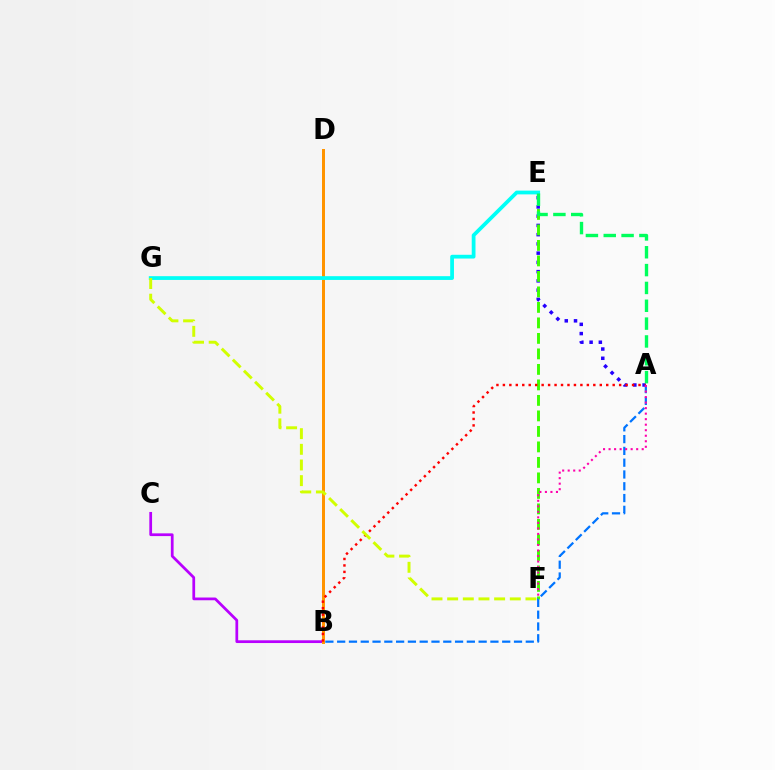{('A', 'E'): [{'color': '#2500ff', 'line_style': 'dotted', 'thickness': 2.51}, {'color': '#00ff5c', 'line_style': 'dashed', 'thickness': 2.42}], ('B', 'C'): [{'color': '#b900ff', 'line_style': 'solid', 'thickness': 1.98}], ('E', 'F'): [{'color': '#3dff00', 'line_style': 'dashed', 'thickness': 2.11}], ('A', 'B'): [{'color': '#0074ff', 'line_style': 'dashed', 'thickness': 1.6}, {'color': '#ff0000', 'line_style': 'dotted', 'thickness': 1.75}], ('B', 'D'): [{'color': '#ff9400', 'line_style': 'solid', 'thickness': 2.15}], ('E', 'G'): [{'color': '#00fff6', 'line_style': 'solid', 'thickness': 2.71}], ('A', 'F'): [{'color': '#ff00ac', 'line_style': 'dotted', 'thickness': 1.5}], ('F', 'G'): [{'color': '#d1ff00', 'line_style': 'dashed', 'thickness': 2.13}]}